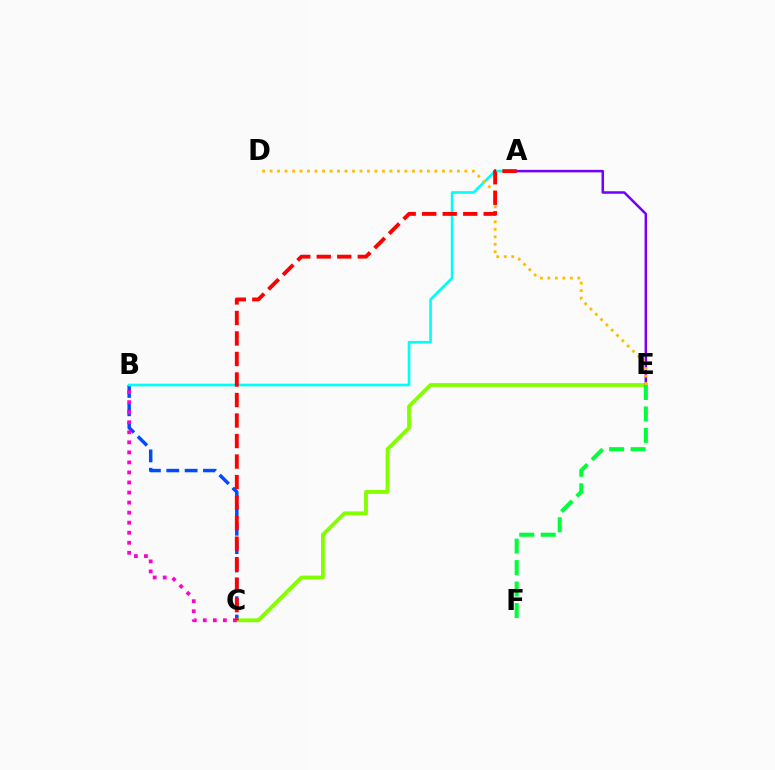{('B', 'C'): [{'color': '#004bff', 'line_style': 'dashed', 'thickness': 2.49}, {'color': '#ff00cf', 'line_style': 'dotted', 'thickness': 2.73}], ('C', 'E'): [{'color': '#84ff00', 'line_style': 'solid', 'thickness': 2.76}], ('A', 'B'): [{'color': '#00fff6', 'line_style': 'solid', 'thickness': 1.9}], ('A', 'E'): [{'color': '#7200ff', 'line_style': 'solid', 'thickness': 1.81}], ('D', 'E'): [{'color': '#ffbd00', 'line_style': 'dotted', 'thickness': 2.04}], ('A', 'C'): [{'color': '#ff0000', 'line_style': 'dashed', 'thickness': 2.79}], ('E', 'F'): [{'color': '#00ff39', 'line_style': 'dashed', 'thickness': 2.92}]}